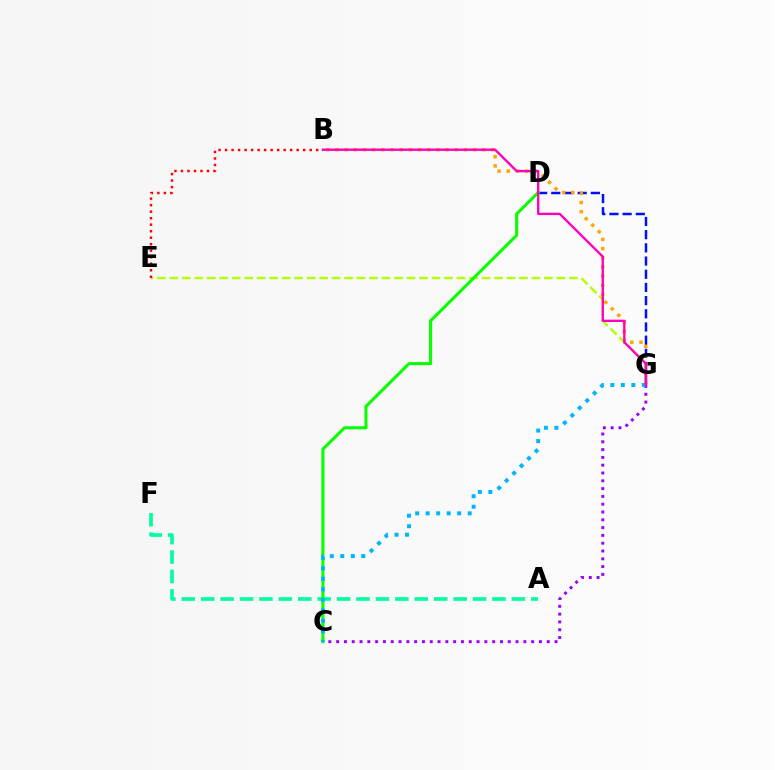{('A', 'F'): [{'color': '#00ff9d', 'line_style': 'dashed', 'thickness': 2.64}], ('D', 'G'): [{'color': '#0010ff', 'line_style': 'dashed', 'thickness': 1.79}], ('B', 'G'): [{'color': '#ffa500', 'line_style': 'dotted', 'thickness': 2.49}, {'color': '#ff00bd', 'line_style': 'solid', 'thickness': 1.69}], ('E', 'G'): [{'color': '#b3ff00', 'line_style': 'dashed', 'thickness': 1.7}], ('C', 'G'): [{'color': '#9b00ff', 'line_style': 'dotted', 'thickness': 2.12}, {'color': '#00b5ff', 'line_style': 'dotted', 'thickness': 2.86}], ('C', 'D'): [{'color': '#08ff00', 'line_style': 'solid', 'thickness': 2.22}], ('B', 'E'): [{'color': '#ff0000', 'line_style': 'dotted', 'thickness': 1.77}]}